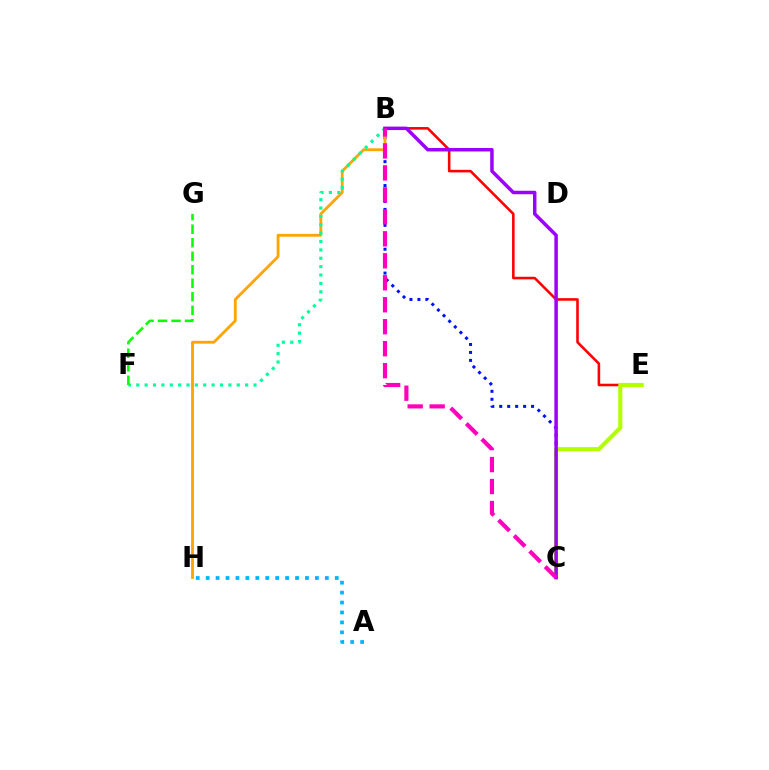{('B', 'C'): [{'color': '#0010ff', 'line_style': 'dotted', 'thickness': 2.16}, {'color': '#9b00ff', 'line_style': 'solid', 'thickness': 2.51}, {'color': '#ff00bd', 'line_style': 'dashed', 'thickness': 2.99}], ('B', 'H'): [{'color': '#ffa500', 'line_style': 'solid', 'thickness': 2.05}], ('B', 'F'): [{'color': '#00ff9d', 'line_style': 'dotted', 'thickness': 2.28}], ('B', 'E'): [{'color': '#ff0000', 'line_style': 'solid', 'thickness': 1.86}], ('C', 'E'): [{'color': '#b3ff00', 'line_style': 'solid', 'thickness': 2.98}], ('A', 'H'): [{'color': '#00b5ff', 'line_style': 'dotted', 'thickness': 2.7}], ('F', 'G'): [{'color': '#08ff00', 'line_style': 'dashed', 'thickness': 1.84}]}